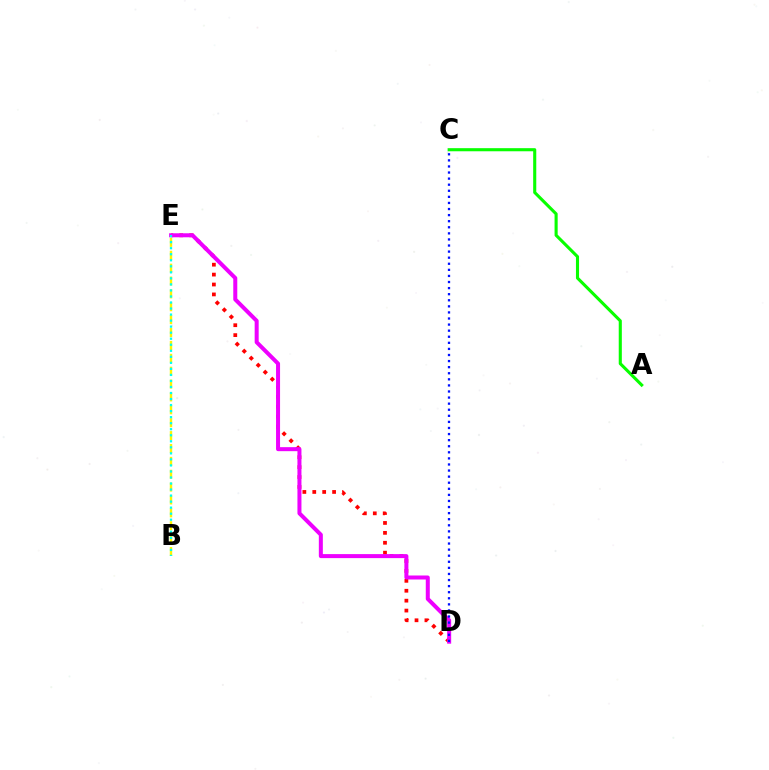{('D', 'E'): [{'color': '#ff0000', 'line_style': 'dotted', 'thickness': 2.69}, {'color': '#ee00ff', 'line_style': 'solid', 'thickness': 2.89}], ('B', 'E'): [{'color': '#fcf500', 'line_style': 'dashed', 'thickness': 1.75}, {'color': '#00fff6', 'line_style': 'dotted', 'thickness': 1.64}], ('C', 'D'): [{'color': '#0010ff', 'line_style': 'dotted', 'thickness': 1.65}], ('A', 'C'): [{'color': '#08ff00', 'line_style': 'solid', 'thickness': 2.23}]}